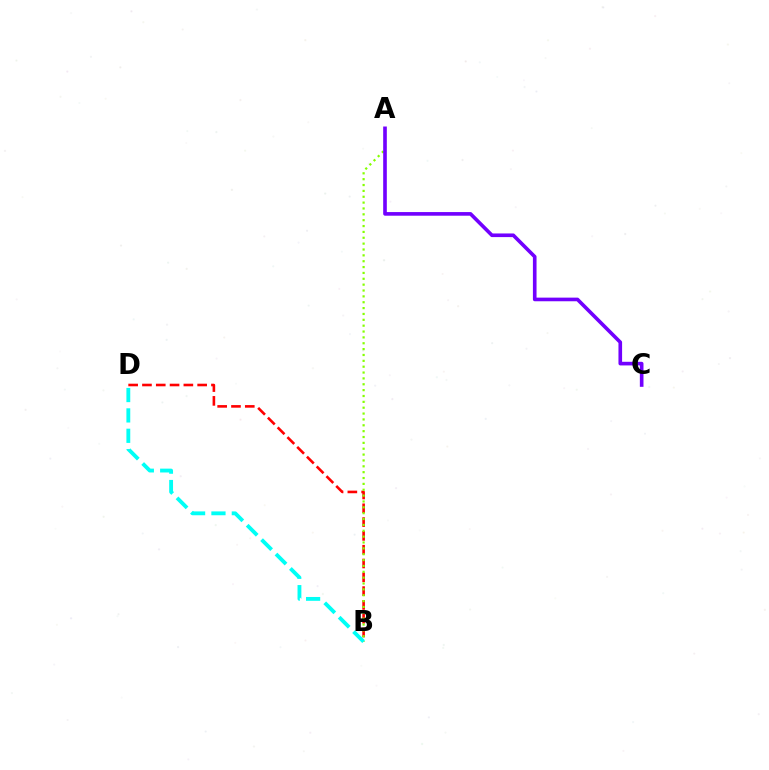{('B', 'D'): [{'color': '#ff0000', 'line_style': 'dashed', 'thickness': 1.87}, {'color': '#00fff6', 'line_style': 'dashed', 'thickness': 2.77}], ('A', 'B'): [{'color': '#84ff00', 'line_style': 'dotted', 'thickness': 1.59}], ('A', 'C'): [{'color': '#7200ff', 'line_style': 'solid', 'thickness': 2.62}]}